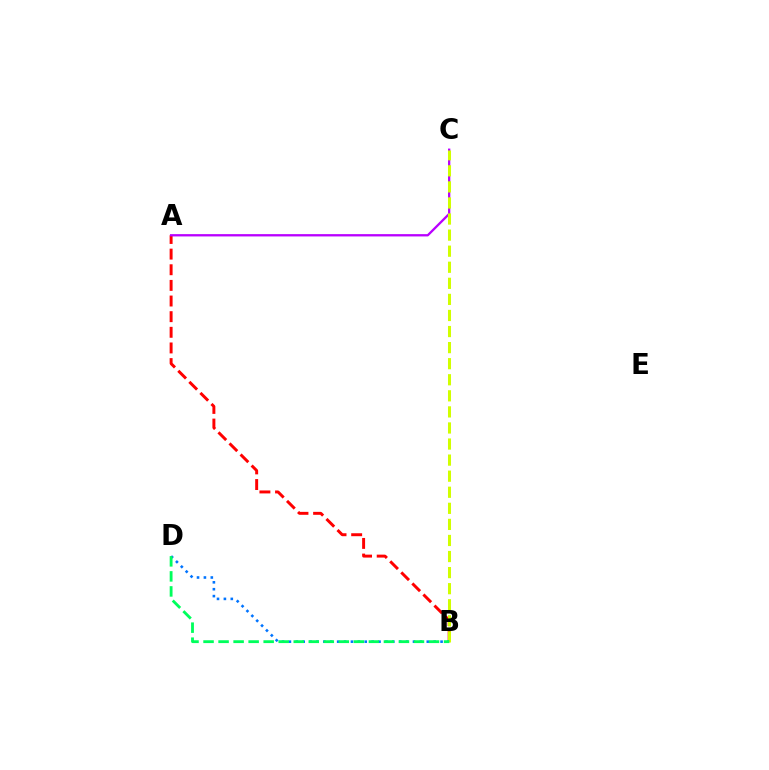{('A', 'B'): [{'color': '#ff0000', 'line_style': 'dashed', 'thickness': 2.12}], ('A', 'C'): [{'color': '#b900ff', 'line_style': 'solid', 'thickness': 1.66}], ('B', 'C'): [{'color': '#d1ff00', 'line_style': 'dashed', 'thickness': 2.18}], ('B', 'D'): [{'color': '#0074ff', 'line_style': 'dotted', 'thickness': 1.87}, {'color': '#00ff5c', 'line_style': 'dashed', 'thickness': 2.04}]}